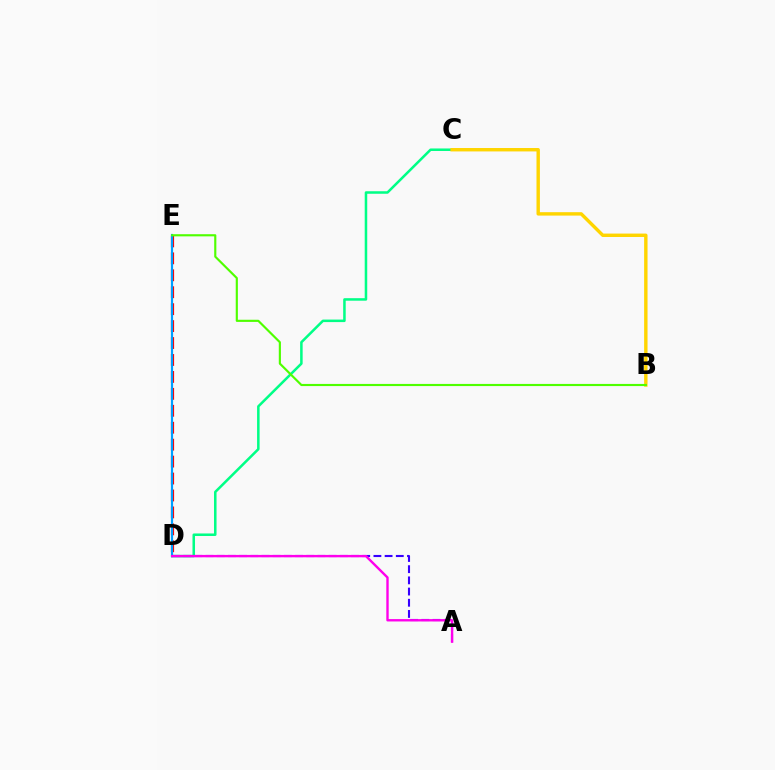{('A', 'D'): [{'color': '#3700ff', 'line_style': 'dashed', 'thickness': 1.52}, {'color': '#ff00ed', 'line_style': 'solid', 'thickness': 1.72}], ('C', 'D'): [{'color': '#00ff86', 'line_style': 'solid', 'thickness': 1.82}], ('D', 'E'): [{'color': '#ff0000', 'line_style': 'dashed', 'thickness': 2.3}, {'color': '#009eff', 'line_style': 'solid', 'thickness': 1.57}], ('B', 'C'): [{'color': '#ffd500', 'line_style': 'solid', 'thickness': 2.45}], ('B', 'E'): [{'color': '#4fff00', 'line_style': 'solid', 'thickness': 1.55}]}